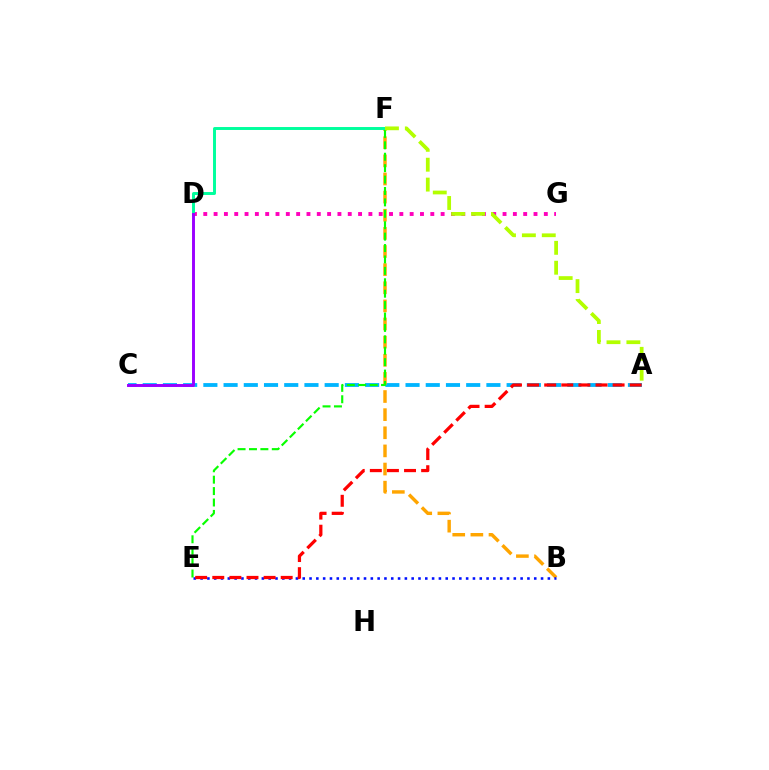{('D', 'G'): [{'color': '#ff00bd', 'line_style': 'dotted', 'thickness': 2.8}], ('A', 'C'): [{'color': '#00b5ff', 'line_style': 'dashed', 'thickness': 2.75}], ('B', 'F'): [{'color': '#ffa500', 'line_style': 'dashed', 'thickness': 2.46}], ('E', 'F'): [{'color': '#08ff00', 'line_style': 'dashed', 'thickness': 1.55}], ('D', 'F'): [{'color': '#00ff9d', 'line_style': 'solid', 'thickness': 2.12}], ('B', 'E'): [{'color': '#0010ff', 'line_style': 'dotted', 'thickness': 1.85}], ('A', 'E'): [{'color': '#ff0000', 'line_style': 'dashed', 'thickness': 2.32}], ('C', 'D'): [{'color': '#9b00ff', 'line_style': 'solid', 'thickness': 2.11}], ('A', 'F'): [{'color': '#b3ff00', 'line_style': 'dashed', 'thickness': 2.7}]}